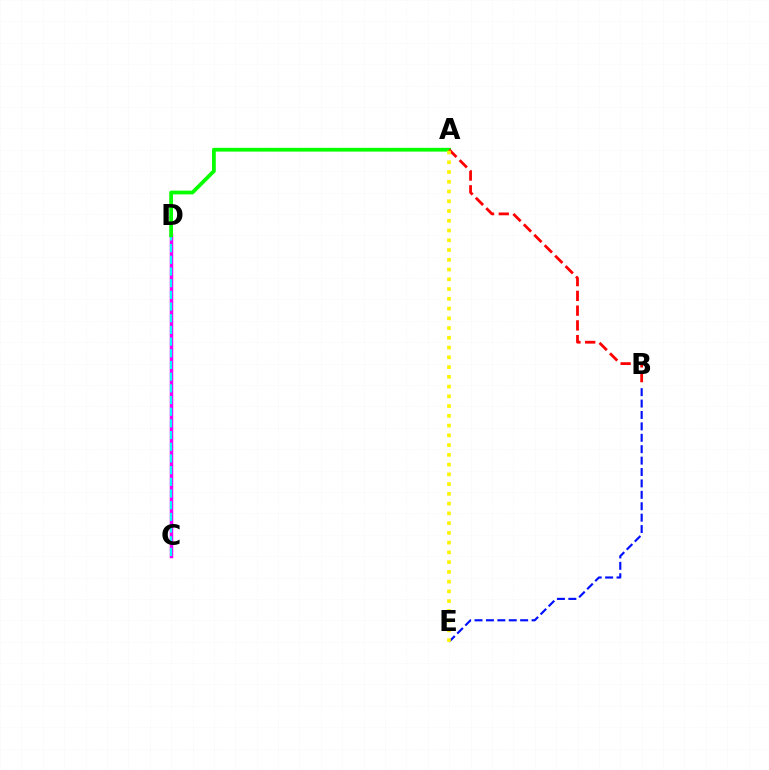{('C', 'D'): [{'color': '#ee00ff', 'line_style': 'solid', 'thickness': 2.51}, {'color': '#00fff6', 'line_style': 'dashed', 'thickness': 1.59}], ('A', 'D'): [{'color': '#08ff00', 'line_style': 'solid', 'thickness': 2.71}], ('B', 'E'): [{'color': '#0010ff', 'line_style': 'dashed', 'thickness': 1.55}], ('A', 'B'): [{'color': '#ff0000', 'line_style': 'dashed', 'thickness': 2.01}], ('A', 'E'): [{'color': '#fcf500', 'line_style': 'dotted', 'thickness': 2.65}]}